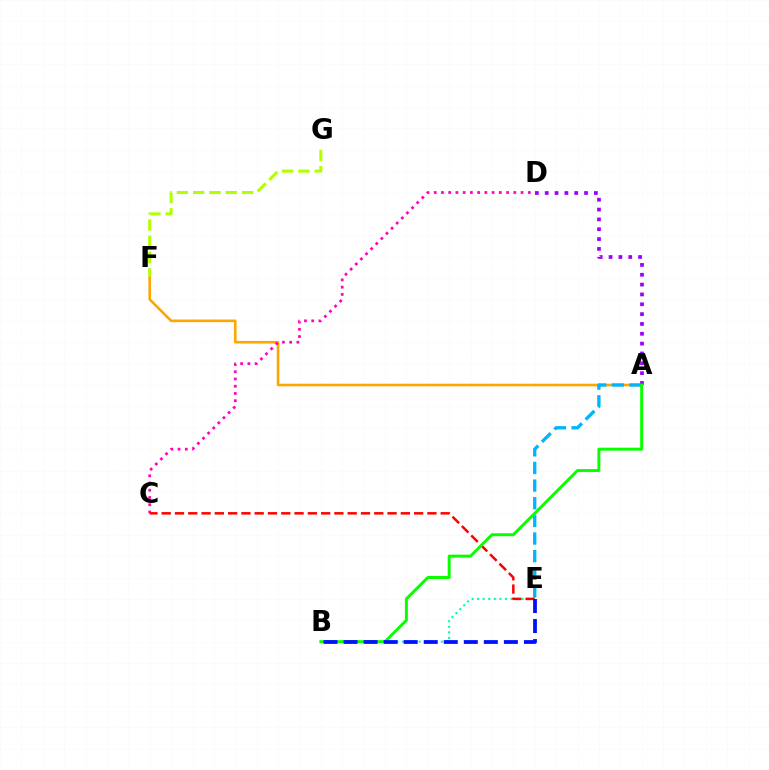{('F', 'G'): [{'color': '#b3ff00', 'line_style': 'dashed', 'thickness': 2.21}], ('A', 'F'): [{'color': '#ffa500', 'line_style': 'solid', 'thickness': 1.88}], ('A', 'E'): [{'color': '#00b5ff', 'line_style': 'dashed', 'thickness': 2.4}], ('A', 'D'): [{'color': '#9b00ff', 'line_style': 'dotted', 'thickness': 2.67}], ('B', 'E'): [{'color': '#00ff9d', 'line_style': 'dotted', 'thickness': 1.51}, {'color': '#0010ff', 'line_style': 'dashed', 'thickness': 2.72}], ('C', 'D'): [{'color': '#ff00bd', 'line_style': 'dotted', 'thickness': 1.97}], ('C', 'E'): [{'color': '#ff0000', 'line_style': 'dashed', 'thickness': 1.8}], ('A', 'B'): [{'color': '#08ff00', 'line_style': 'solid', 'thickness': 2.13}]}